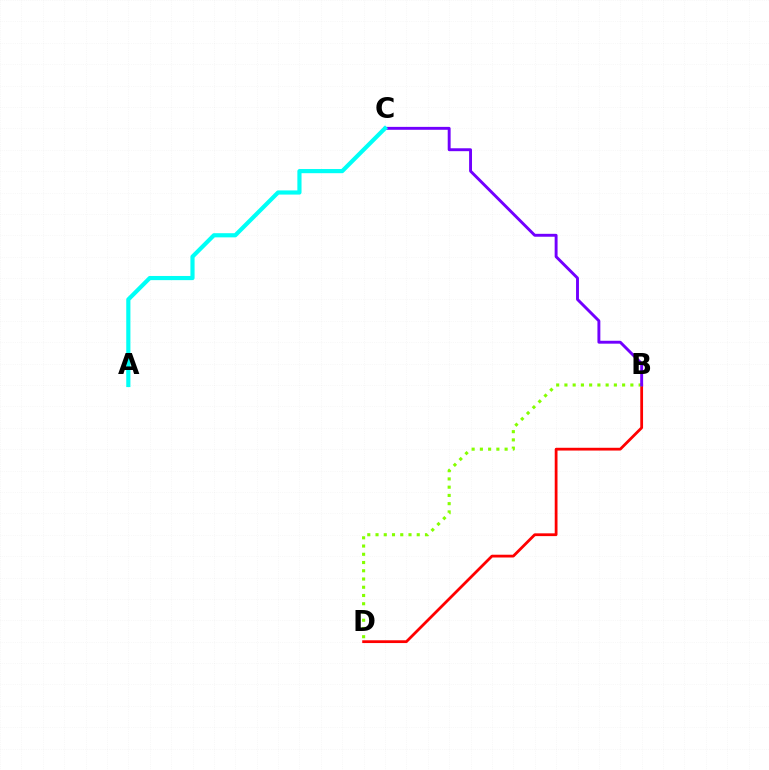{('B', 'D'): [{'color': '#ff0000', 'line_style': 'solid', 'thickness': 2.0}, {'color': '#84ff00', 'line_style': 'dotted', 'thickness': 2.24}], ('B', 'C'): [{'color': '#7200ff', 'line_style': 'solid', 'thickness': 2.09}], ('A', 'C'): [{'color': '#00fff6', 'line_style': 'solid', 'thickness': 3.0}]}